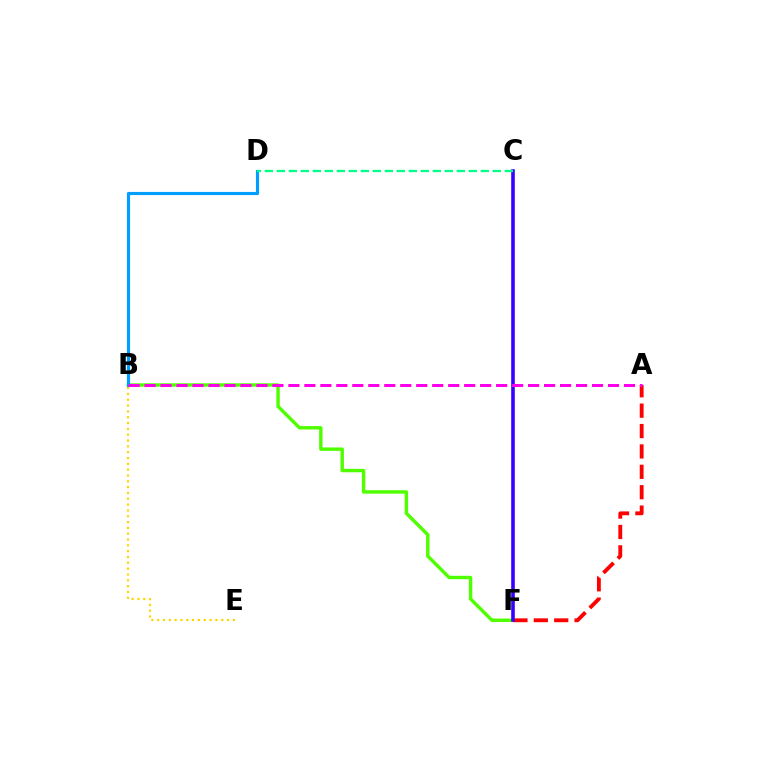{('B', 'F'): [{'color': '#4fff00', 'line_style': 'solid', 'thickness': 2.46}], ('B', 'E'): [{'color': '#ffd500', 'line_style': 'dotted', 'thickness': 1.58}], ('A', 'F'): [{'color': '#ff0000', 'line_style': 'dashed', 'thickness': 2.77}], ('C', 'F'): [{'color': '#3700ff', 'line_style': 'solid', 'thickness': 2.59}], ('B', 'D'): [{'color': '#009eff', 'line_style': 'solid', 'thickness': 2.25}], ('A', 'B'): [{'color': '#ff00ed', 'line_style': 'dashed', 'thickness': 2.17}], ('C', 'D'): [{'color': '#00ff86', 'line_style': 'dashed', 'thickness': 1.63}]}